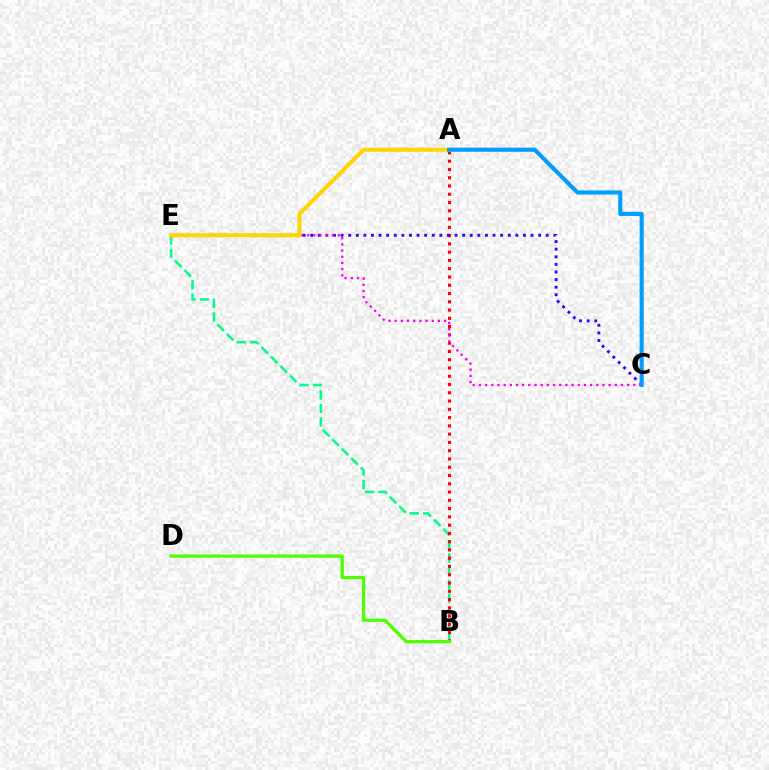{('B', 'E'): [{'color': '#00ff86', 'line_style': 'dashed', 'thickness': 1.82}], ('A', 'B'): [{'color': '#ff0000', 'line_style': 'dotted', 'thickness': 2.25}], ('C', 'E'): [{'color': '#3700ff', 'line_style': 'dotted', 'thickness': 2.06}, {'color': '#ff00ed', 'line_style': 'dotted', 'thickness': 1.68}], ('B', 'D'): [{'color': '#4fff00', 'line_style': 'solid', 'thickness': 2.34}], ('A', 'E'): [{'color': '#ffd500', 'line_style': 'solid', 'thickness': 2.92}], ('A', 'C'): [{'color': '#009eff', 'line_style': 'solid', 'thickness': 2.96}]}